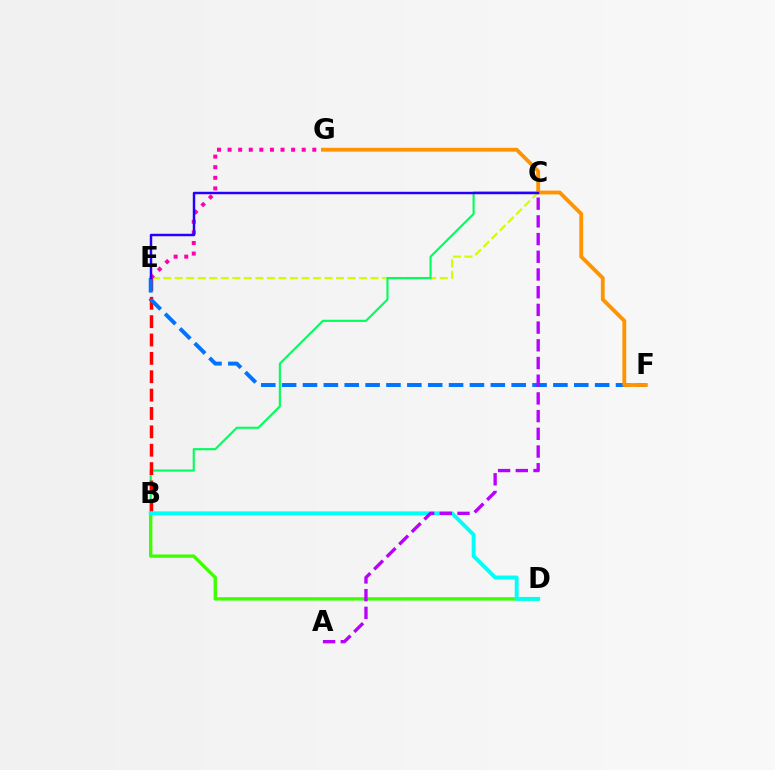{('C', 'E'): [{'color': '#d1ff00', 'line_style': 'dashed', 'thickness': 1.57}, {'color': '#2500ff', 'line_style': 'solid', 'thickness': 1.77}], ('B', 'C'): [{'color': '#00ff5c', 'line_style': 'solid', 'thickness': 1.53}], ('B', 'E'): [{'color': '#ff0000', 'line_style': 'dashed', 'thickness': 2.5}], ('E', 'F'): [{'color': '#0074ff', 'line_style': 'dashed', 'thickness': 2.83}], ('F', 'G'): [{'color': '#ff9400', 'line_style': 'solid', 'thickness': 2.76}], ('B', 'D'): [{'color': '#3dff00', 'line_style': 'solid', 'thickness': 2.41}, {'color': '#00fff6', 'line_style': 'solid', 'thickness': 2.8}], ('E', 'G'): [{'color': '#ff00ac', 'line_style': 'dotted', 'thickness': 2.88}], ('A', 'C'): [{'color': '#b900ff', 'line_style': 'dashed', 'thickness': 2.41}]}